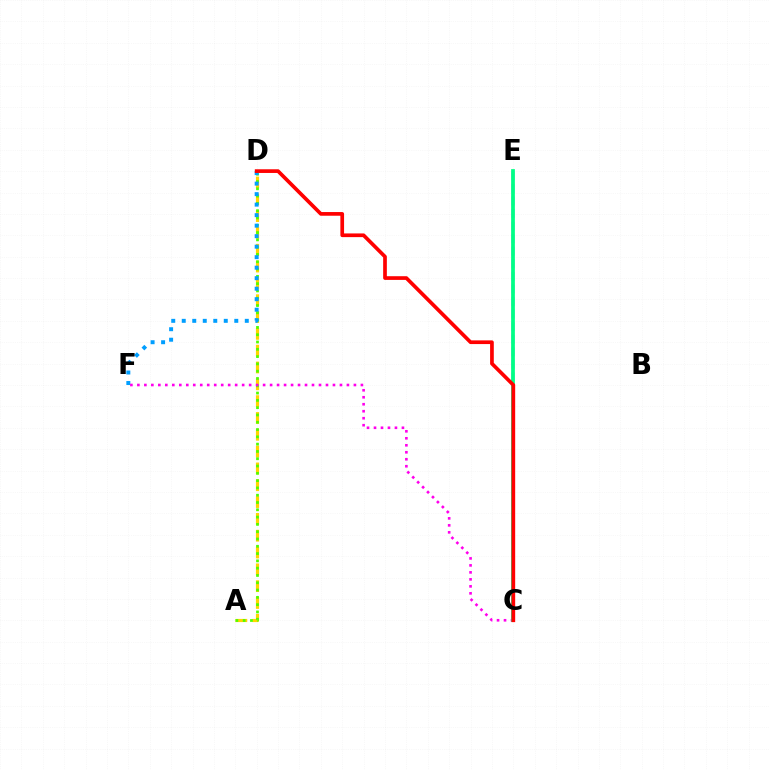{('A', 'D'): [{'color': '#ffd500', 'line_style': 'dashed', 'thickness': 2.29}, {'color': '#4fff00', 'line_style': 'dotted', 'thickness': 1.98}], ('D', 'F'): [{'color': '#009eff', 'line_style': 'dotted', 'thickness': 2.85}], ('C', 'E'): [{'color': '#3700ff', 'line_style': 'dashed', 'thickness': 1.71}, {'color': '#00ff86', 'line_style': 'solid', 'thickness': 2.69}], ('C', 'F'): [{'color': '#ff00ed', 'line_style': 'dotted', 'thickness': 1.9}], ('C', 'D'): [{'color': '#ff0000', 'line_style': 'solid', 'thickness': 2.66}]}